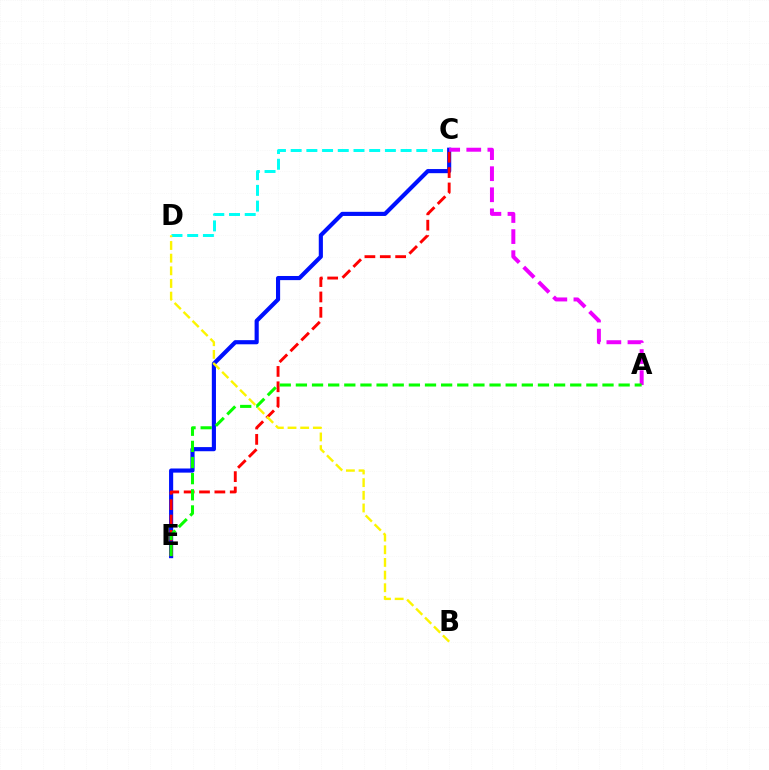{('C', 'D'): [{'color': '#00fff6', 'line_style': 'dashed', 'thickness': 2.13}], ('C', 'E'): [{'color': '#0010ff', 'line_style': 'solid', 'thickness': 2.98}, {'color': '#ff0000', 'line_style': 'dashed', 'thickness': 2.09}], ('A', 'C'): [{'color': '#ee00ff', 'line_style': 'dashed', 'thickness': 2.86}], ('A', 'E'): [{'color': '#08ff00', 'line_style': 'dashed', 'thickness': 2.19}], ('B', 'D'): [{'color': '#fcf500', 'line_style': 'dashed', 'thickness': 1.72}]}